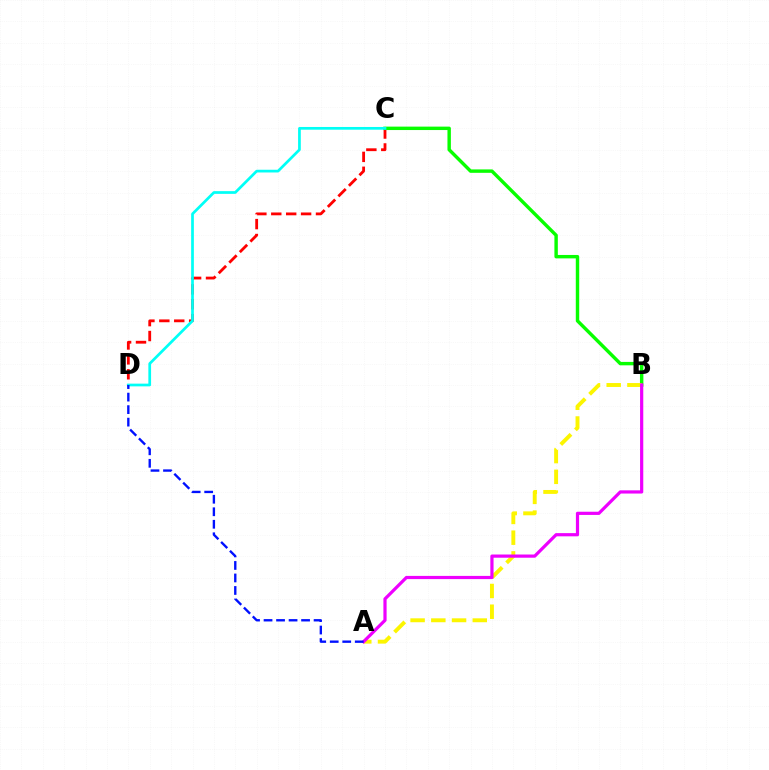{('C', 'D'): [{'color': '#ff0000', 'line_style': 'dashed', 'thickness': 2.03}, {'color': '#00fff6', 'line_style': 'solid', 'thickness': 1.96}], ('B', 'C'): [{'color': '#08ff00', 'line_style': 'solid', 'thickness': 2.46}], ('A', 'B'): [{'color': '#fcf500', 'line_style': 'dashed', 'thickness': 2.82}, {'color': '#ee00ff', 'line_style': 'solid', 'thickness': 2.31}], ('A', 'D'): [{'color': '#0010ff', 'line_style': 'dashed', 'thickness': 1.7}]}